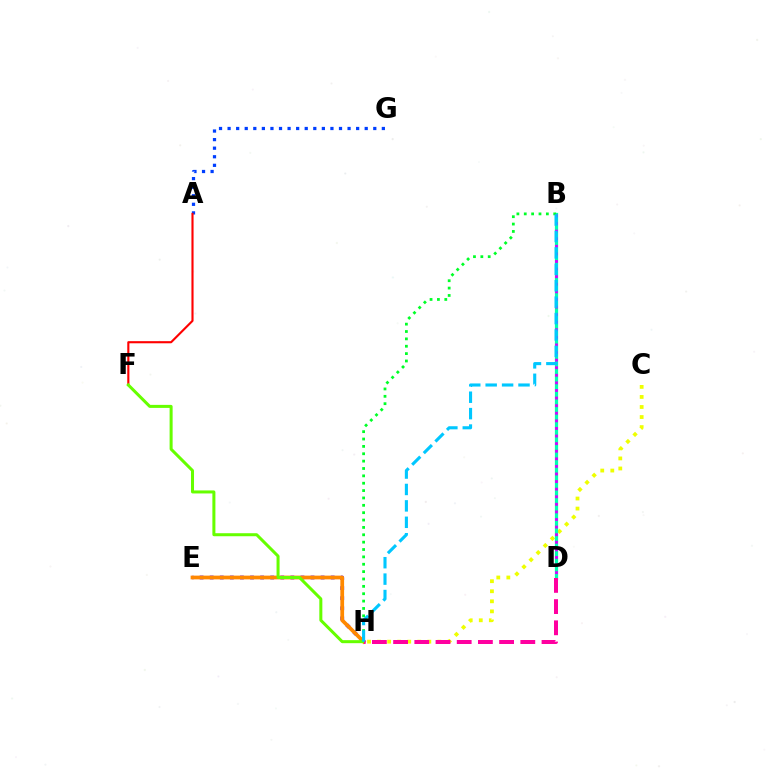{('C', 'H'): [{'color': '#eeff00', 'line_style': 'dotted', 'thickness': 2.73}], ('E', 'H'): [{'color': '#4f00ff', 'line_style': 'dotted', 'thickness': 2.74}, {'color': '#ff8800', 'line_style': 'solid', 'thickness': 2.69}], ('B', 'D'): [{'color': '#00ffaf', 'line_style': 'solid', 'thickness': 2.33}, {'color': '#d600ff', 'line_style': 'dotted', 'thickness': 2.06}], ('A', 'G'): [{'color': '#003fff', 'line_style': 'dotted', 'thickness': 2.33}], ('B', 'H'): [{'color': '#00ff27', 'line_style': 'dotted', 'thickness': 2.0}, {'color': '#00c7ff', 'line_style': 'dashed', 'thickness': 2.23}], ('A', 'F'): [{'color': '#ff0000', 'line_style': 'solid', 'thickness': 1.53}], ('F', 'H'): [{'color': '#66ff00', 'line_style': 'solid', 'thickness': 2.17}], ('D', 'H'): [{'color': '#ff00a0', 'line_style': 'dashed', 'thickness': 2.88}]}